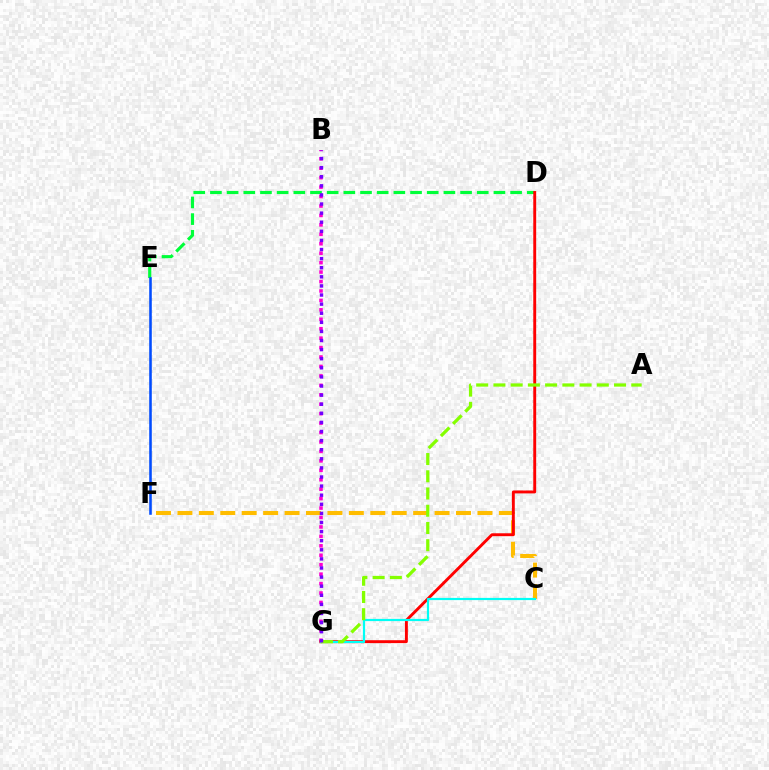{('D', 'E'): [{'color': '#00ff39', 'line_style': 'dashed', 'thickness': 2.27}], ('C', 'F'): [{'color': '#ffbd00', 'line_style': 'dashed', 'thickness': 2.91}], ('B', 'G'): [{'color': '#ff00cf', 'line_style': 'dotted', 'thickness': 2.56}, {'color': '#7200ff', 'line_style': 'dotted', 'thickness': 2.47}], ('E', 'F'): [{'color': '#004bff', 'line_style': 'solid', 'thickness': 1.85}], ('D', 'G'): [{'color': '#ff0000', 'line_style': 'solid', 'thickness': 2.09}], ('C', 'G'): [{'color': '#00fff6', 'line_style': 'solid', 'thickness': 1.59}], ('A', 'G'): [{'color': '#84ff00', 'line_style': 'dashed', 'thickness': 2.34}]}